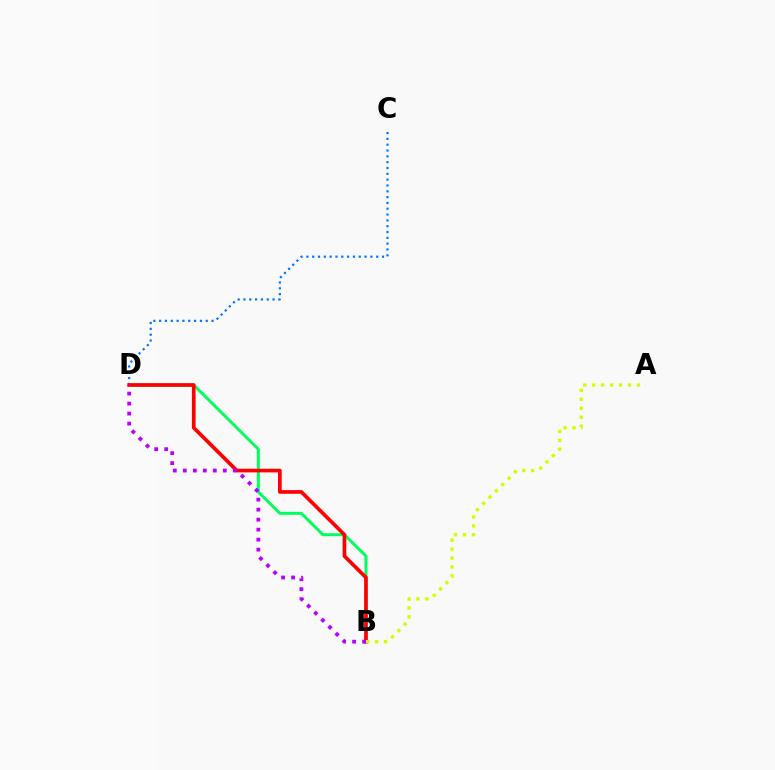{('C', 'D'): [{'color': '#0074ff', 'line_style': 'dotted', 'thickness': 1.58}], ('B', 'D'): [{'color': '#00ff5c', 'line_style': 'solid', 'thickness': 2.13}, {'color': '#ff0000', 'line_style': 'solid', 'thickness': 2.64}, {'color': '#b900ff', 'line_style': 'dotted', 'thickness': 2.72}], ('A', 'B'): [{'color': '#d1ff00', 'line_style': 'dotted', 'thickness': 2.43}]}